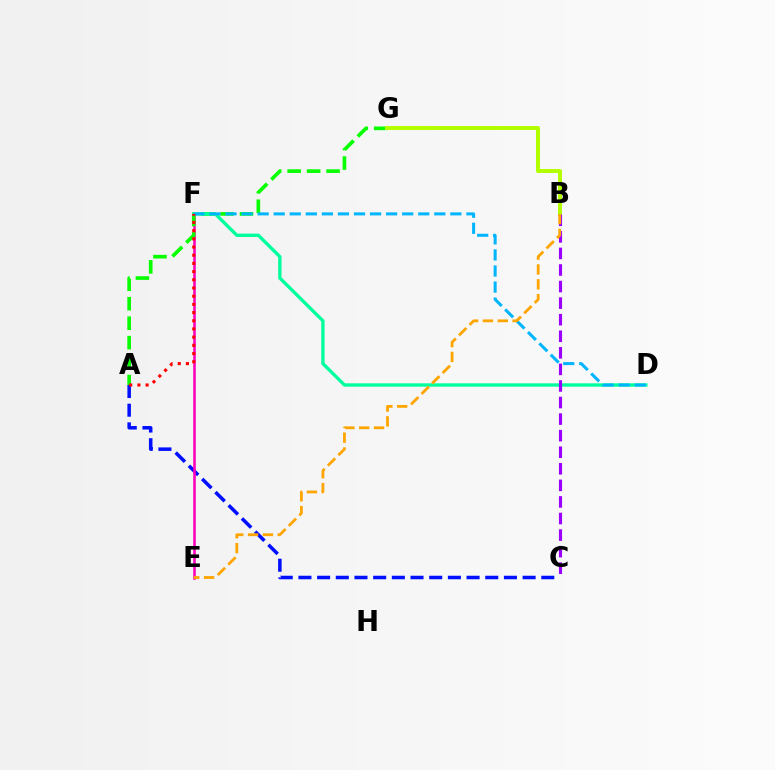{('A', 'C'): [{'color': '#0010ff', 'line_style': 'dashed', 'thickness': 2.54}], ('E', 'F'): [{'color': '#ff00bd', 'line_style': 'solid', 'thickness': 1.87}], ('A', 'G'): [{'color': '#08ff00', 'line_style': 'dashed', 'thickness': 2.64}], ('D', 'F'): [{'color': '#00ff9d', 'line_style': 'solid', 'thickness': 2.41}, {'color': '#00b5ff', 'line_style': 'dashed', 'thickness': 2.18}], ('B', 'G'): [{'color': '#b3ff00', 'line_style': 'solid', 'thickness': 2.88}], ('B', 'C'): [{'color': '#9b00ff', 'line_style': 'dashed', 'thickness': 2.25}], ('A', 'F'): [{'color': '#ff0000', 'line_style': 'dotted', 'thickness': 2.23}], ('B', 'E'): [{'color': '#ffa500', 'line_style': 'dashed', 'thickness': 2.02}]}